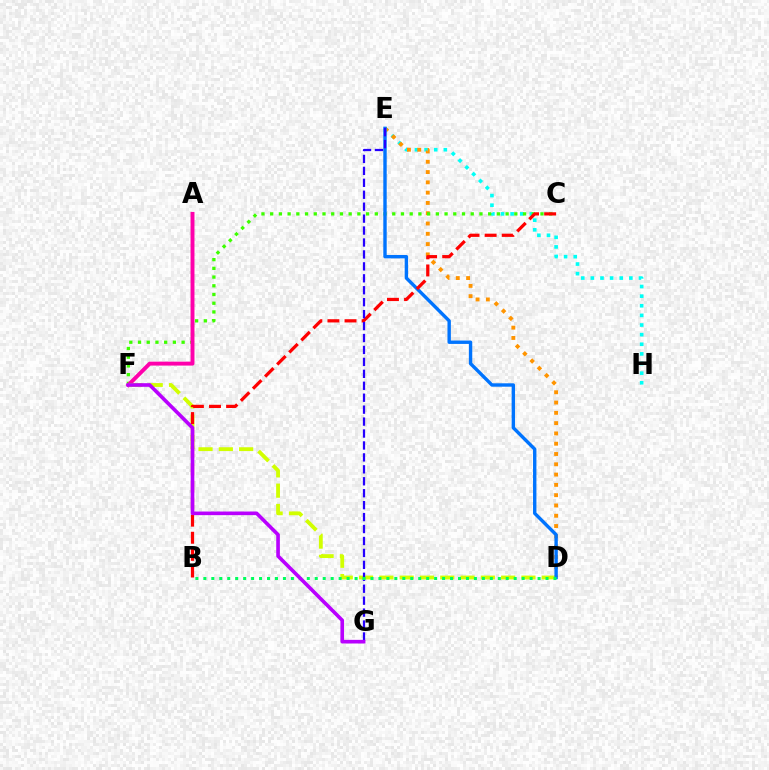{('E', 'H'): [{'color': '#00fff6', 'line_style': 'dotted', 'thickness': 2.62}], ('D', 'E'): [{'color': '#ff9400', 'line_style': 'dotted', 'thickness': 2.8}, {'color': '#0074ff', 'line_style': 'solid', 'thickness': 2.44}], ('C', 'F'): [{'color': '#3dff00', 'line_style': 'dotted', 'thickness': 2.37}], ('A', 'F'): [{'color': '#ff00ac', 'line_style': 'solid', 'thickness': 2.84}], ('D', 'F'): [{'color': '#d1ff00', 'line_style': 'dashed', 'thickness': 2.76}], ('B', 'C'): [{'color': '#ff0000', 'line_style': 'dashed', 'thickness': 2.32}], ('E', 'G'): [{'color': '#2500ff', 'line_style': 'dashed', 'thickness': 1.62}], ('B', 'D'): [{'color': '#00ff5c', 'line_style': 'dotted', 'thickness': 2.16}], ('F', 'G'): [{'color': '#b900ff', 'line_style': 'solid', 'thickness': 2.62}]}